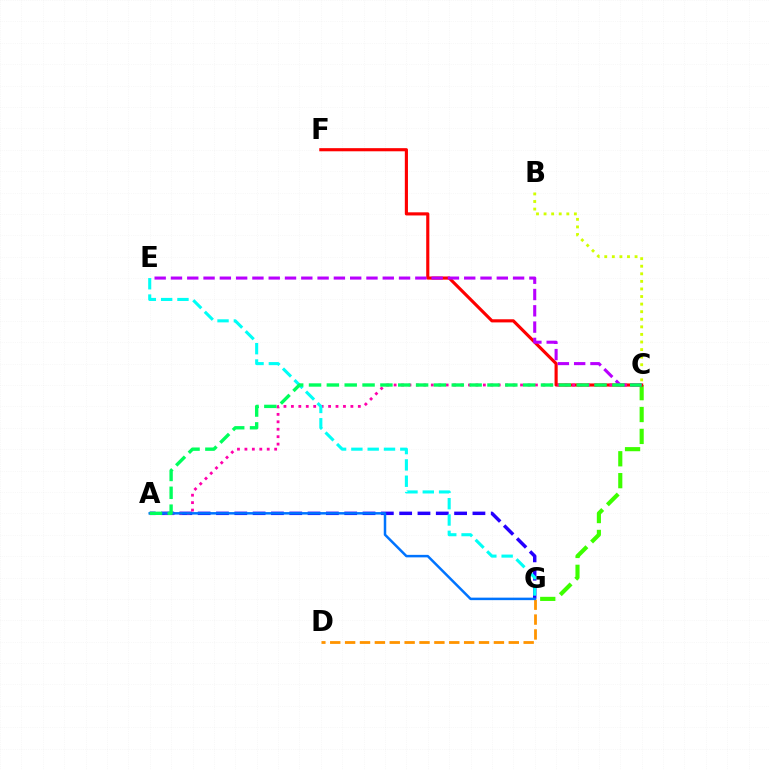{('C', 'G'): [{'color': '#3dff00', 'line_style': 'dashed', 'thickness': 2.97}], ('A', 'G'): [{'color': '#2500ff', 'line_style': 'dashed', 'thickness': 2.49}, {'color': '#0074ff', 'line_style': 'solid', 'thickness': 1.8}], ('C', 'F'): [{'color': '#ff0000', 'line_style': 'solid', 'thickness': 2.26}], ('A', 'C'): [{'color': '#ff00ac', 'line_style': 'dotted', 'thickness': 2.02}, {'color': '#00ff5c', 'line_style': 'dashed', 'thickness': 2.42}], ('B', 'C'): [{'color': '#d1ff00', 'line_style': 'dotted', 'thickness': 2.06}], ('C', 'E'): [{'color': '#b900ff', 'line_style': 'dashed', 'thickness': 2.21}], ('D', 'G'): [{'color': '#ff9400', 'line_style': 'dashed', 'thickness': 2.02}], ('E', 'G'): [{'color': '#00fff6', 'line_style': 'dashed', 'thickness': 2.22}]}